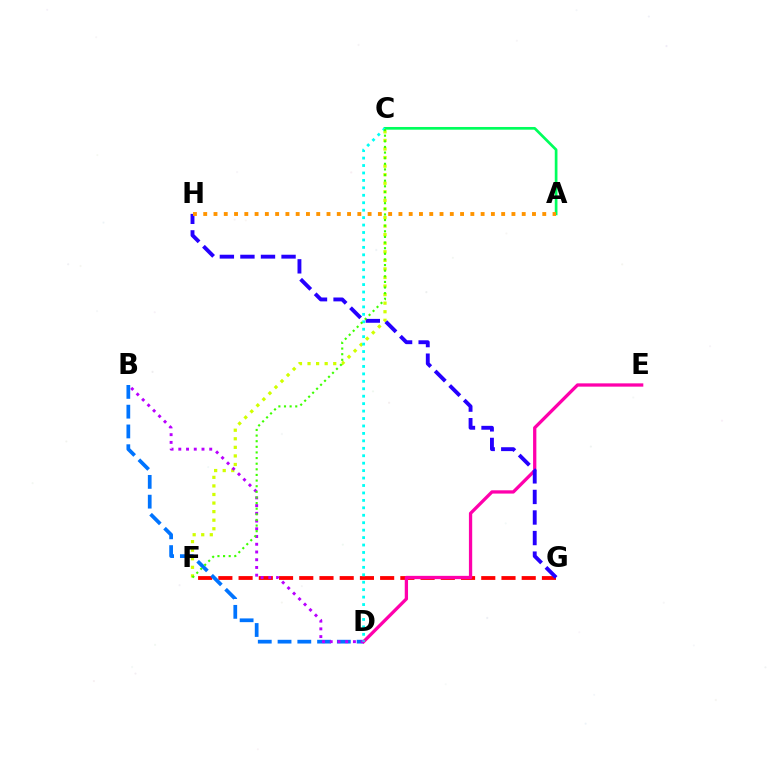{('C', 'F'): [{'color': '#d1ff00', 'line_style': 'dotted', 'thickness': 2.33}, {'color': '#3dff00', 'line_style': 'dotted', 'thickness': 1.53}], ('F', 'G'): [{'color': '#ff0000', 'line_style': 'dashed', 'thickness': 2.75}], ('B', 'D'): [{'color': '#0074ff', 'line_style': 'dashed', 'thickness': 2.69}, {'color': '#b900ff', 'line_style': 'dotted', 'thickness': 2.1}], ('D', 'E'): [{'color': '#ff00ac', 'line_style': 'solid', 'thickness': 2.36}], ('A', 'C'): [{'color': '#00ff5c', 'line_style': 'solid', 'thickness': 1.95}], ('C', 'D'): [{'color': '#00fff6', 'line_style': 'dotted', 'thickness': 2.02}], ('G', 'H'): [{'color': '#2500ff', 'line_style': 'dashed', 'thickness': 2.79}], ('A', 'H'): [{'color': '#ff9400', 'line_style': 'dotted', 'thickness': 2.79}]}